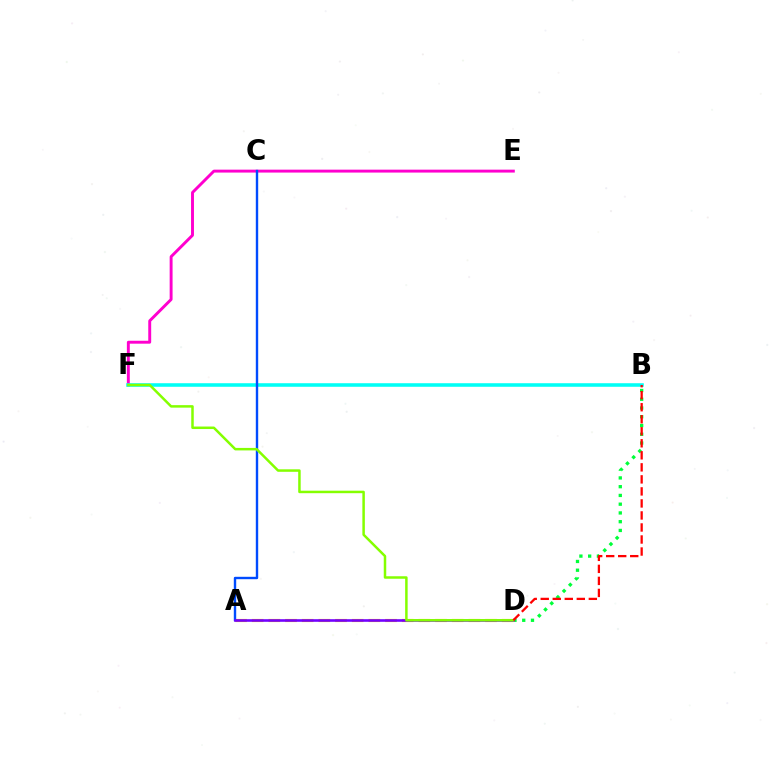{('E', 'F'): [{'color': '#ff00cf', 'line_style': 'solid', 'thickness': 2.1}], ('B', 'D'): [{'color': '#00ff39', 'line_style': 'dotted', 'thickness': 2.38}, {'color': '#ff0000', 'line_style': 'dashed', 'thickness': 1.63}], ('A', 'D'): [{'color': '#ffbd00', 'line_style': 'dashed', 'thickness': 2.26}, {'color': '#7200ff', 'line_style': 'solid', 'thickness': 1.88}], ('B', 'F'): [{'color': '#00fff6', 'line_style': 'solid', 'thickness': 2.56}], ('A', 'C'): [{'color': '#004bff', 'line_style': 'solid', 'thickness': 1.72}], ('D', 'F'): [{'color': '#84ff00', 'line_style': 'solid', 'thickness': 1.8}]}